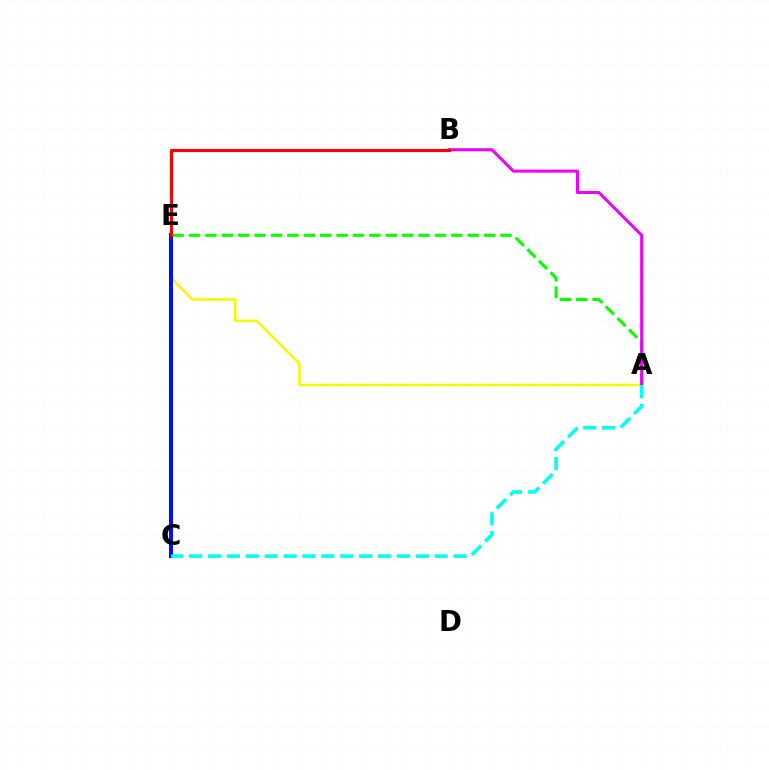{('A', 'E'): [{'color': '#fcf500', 'line_style': 'solid', 'thickness': 1.82}, {'color': '#08ff00', 'line_style': 'dashed', 'thickness': 2.23}], ('C', 'E'): [{'color': '#0010ff', 'line_style': 'solid', 'thickness': 2.91}], ('A', 'B'): [{'color': '#ee00ff', 'line_style': 'solid', 'thickness': 2.18}], ('A', 'C'): [{'color': '#00fff6', 'line_style': 'dashed', 'thickness': 2.57}], ('B', 'E'): [{'color': '#ff0000', 'line_style': 'solid', 'thickness': 2.25}]}